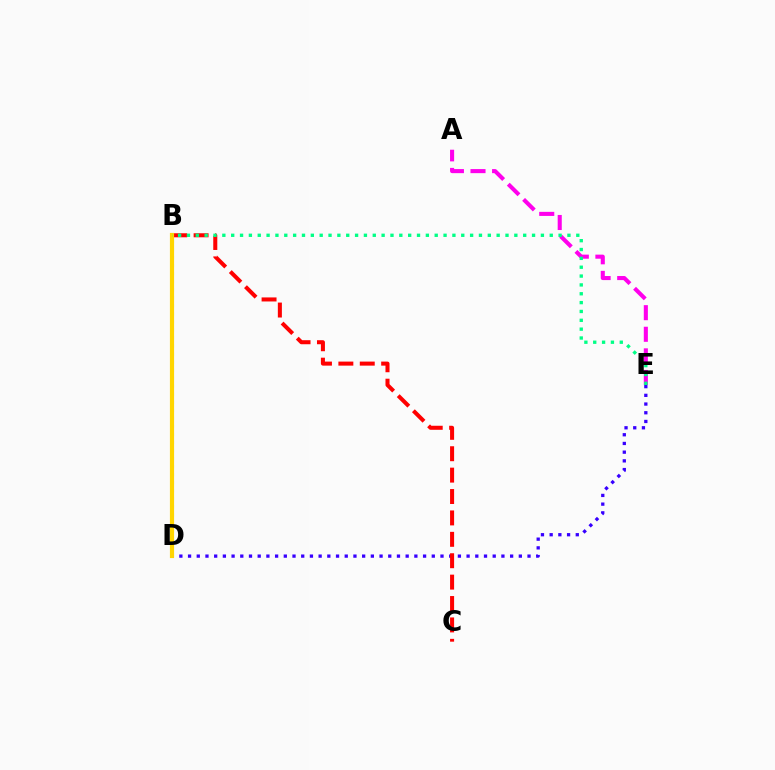{('A', 'E'): [{'color': '#ff00ed', 'line_style': 'dashed', 'thickness': 2.93}], ('D', 'E'): [{'color': '#3700ff', 'line_style': 'dotted', 'thickness': 2.36}], ('B', 'D'): [{'color': '#4fff00', 'line_style': 'dotted', 'thickness': 2.18}, {'color': '#009eff', 'line_style': 'solid', 'thickness': 1.97}, {'color': '#ffd500', 'line_style': 'solid', 'thickness': 3.0}], ('B', 'C'): [{'color': '#ff0000', 'line_style': 'dashed', 'thickness': 2.91}], ('B', 'E'): [{'color': '#00ff86', 'line_style': 'dotted', 'thickness': 2.4}]}